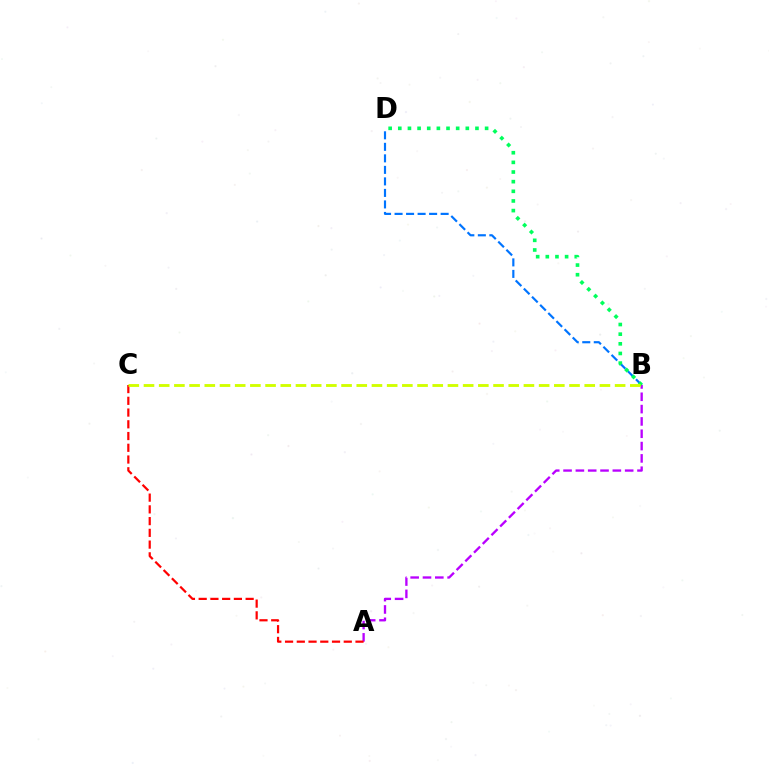{('B', 'D'): [{'color': '#0074ff', 'line_style': 'dashed', 'thickness': 1.56}, {'color': '#00ff5c', 'line_style': 'dotted', 'thickness': 2.62}], ('A', 'B'): [{'color': '#b900ff', 'line_style': 'dashed', 'thickness': 1.67}], ('A', 'C'): [{'color': '#ff0000', 'line_style': 'dashed', 'thickness': 1.6}], ('B', 'C'): [{'color': '#d1ff00', 'line_style': 'dashed', 'thickness': 2.06}]}